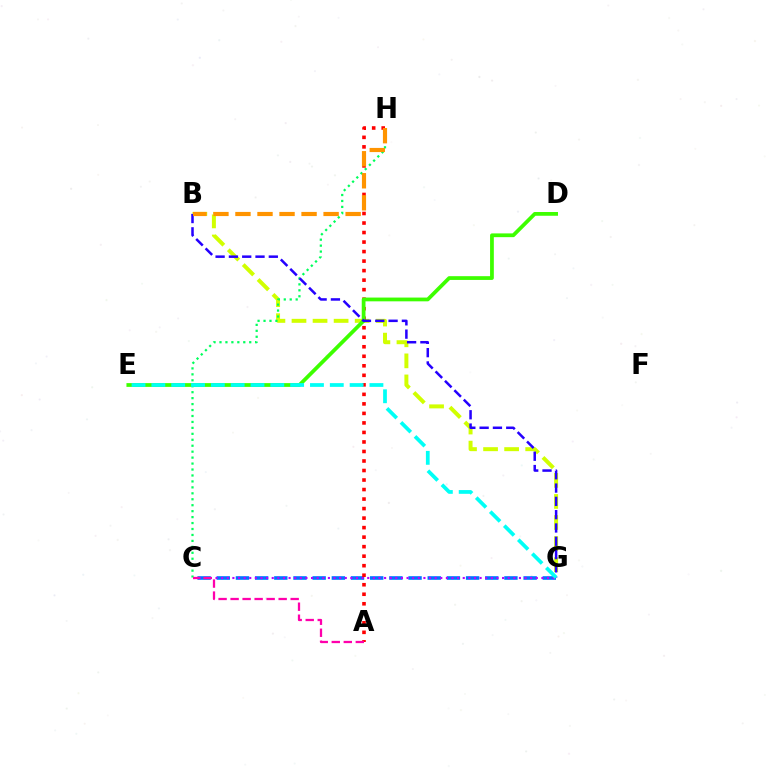{('C', 'G'): [{'color': '#0074ff', 'line_style': 'dashed', 'thickness': 2.61}, {'color': '#b900ff', 'line_style': 'dotted', 'thickness': 1.53}], ('B', 'G'): [{'color': '#d1ff00', 'line_style': 'dashed', 'thickness': 2.86}, {'color': '#2500ff', 'line_style': 'dashed', 'thickness': 1.81}], ('C', 'H'): [{'color': '#00ff5c', 'line_style': 'dotted', 'thickness': 1.62}], ('A', 'H'): [{'color': '#ff0000', 'line_style': 'dotted', 'thickness': 2.59}], ('D', 'E'): [{'color': '#3dff00', 'line_style': 'solid', 'thickness': 2.71}], ('A', 'C'): [{'color': '#ff00ac', 'line_style': 'dashed', 'thickness': 1.63}], ('E', 'G'): [{'color': '#00fff6', 'line_style': 'dashed', 'thickness': 2.69}], ('B', 'H'): [{'color': '#ff9400', 'line_style': 'dashed', 'thickness': 2.99}]}